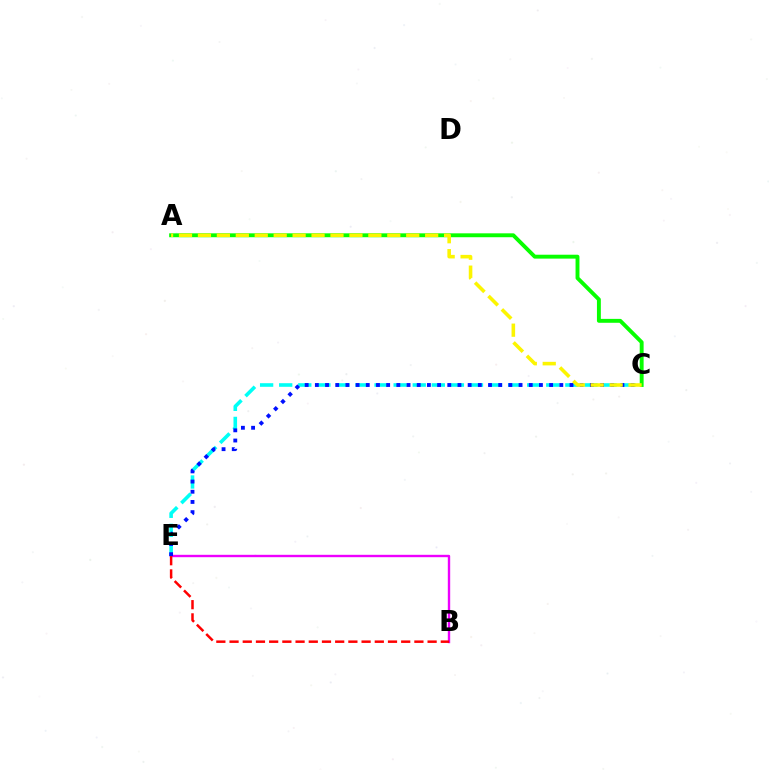{('C', 'E'): [{'color': '#00fff6', 'line_style': 'dashed', 'thickness': 2.59}, {'color': '#0010ff', 'line_style': 'dotted', 'thickness': 2.77}], ('B', 'E'): [{'color': '#ee00ff', 'line_style': 'solid', 'thickness': 1.72}, {'color': '#ff0000', 'line_style': 'dashed', 'thickness': 1.79}], ('A', 'C'): [{'color': '#08ff00', 'line_style': 'solid', 'thickness': 2.81}, {'color': '#fcf500', 'line_style': 'dashed', 'thickness': 2.57}]}